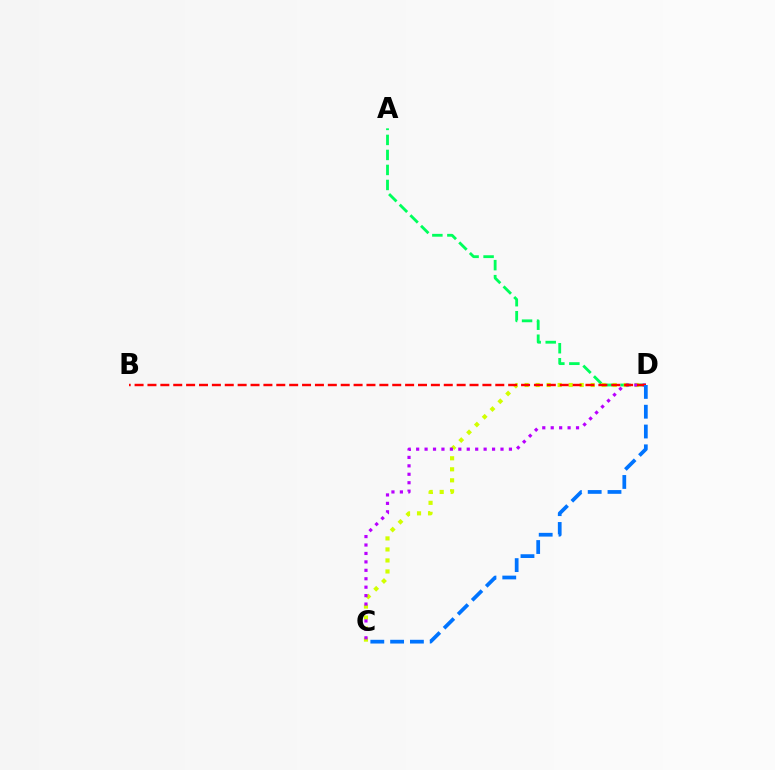{('A', 'D'): [{'color': '#00ff5c', 'line_style': 'dashed', 'thickness': 2.04}], ('C', 'D'): [{'color': '#d1ff00', 'line_style': 'dotted', 'thickness': 2.99}, {'color': '#b900ff', 'line_style': 'dotted', 'thickness': 2.29}, {'color': '#0074ff', 'line_style': 'dashed', 'thickness': 2.69}], ('B', 'D'): [{'color': '#ff0000', 'line_style': 'dashed', 'thickness': 1.75}]}